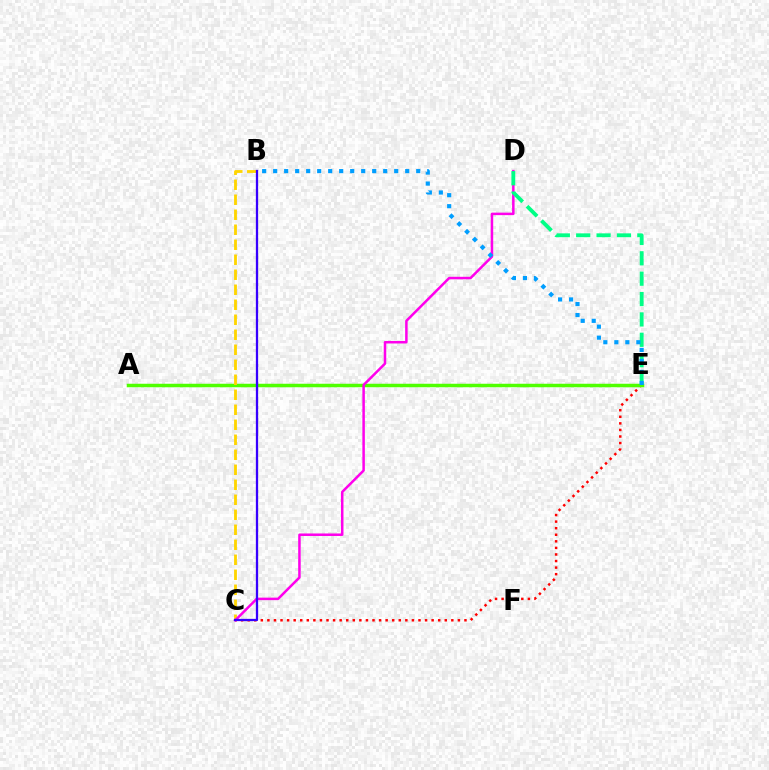{('C', 'E'): [{'color': '#ff0000', 'line_style': 'dotted', 'thickness': 1.78}], ('A', 'E'): [{'color': '#4fff00', 'line_style': 'solid', 'thickness': 2.52}], ('B', 'C'): [{'color': '#ffd500', 'line_style': 'dashed', 'thickness': 2.04}, {'color': '#3700ff', 'line_style': 'solid', 'thickness': 1.64}], ('C', 'D'): [{'color': '#ff00ed', 'line_style': 'solid', 'thickness': 1.8}], ('D', 'E'): [{'color': '#00ff86', 'line_style': 'dashed', 'thickness': 2.77}], ('B', 'E'): [{'color': '#009eff', 'line_style': 'dotted', 'thickness': 2.99}]}